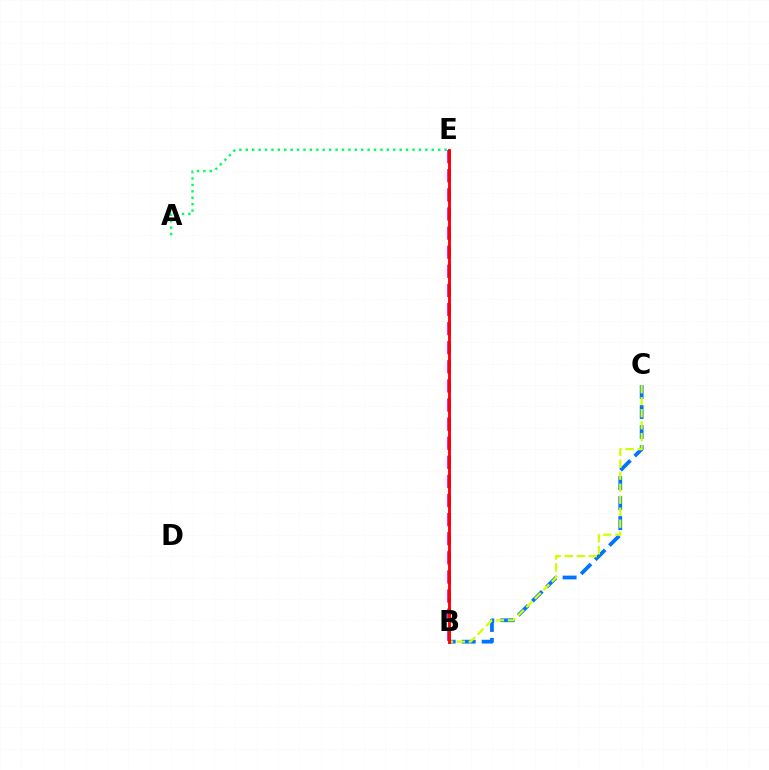{('B', 'C'): [{'color': '#0074ff', 'line_style': 'dashed', 'thickness': 2.72}, {'color': '#d1ff00', 'line_style': 'dashed', 'thickness': 1.63}], ('B', 'E'): [{'color': '#b900ff', 'line_style': 'dashed', 'thickness': 2.6}, {'color': '#ff0000', 'line_style': 'solid', 'thickness': 2.07}], ('A', 'E'): [{'color': '#00ff5c', 'line_style': 'dotted', 'thickness': 1.74}]}